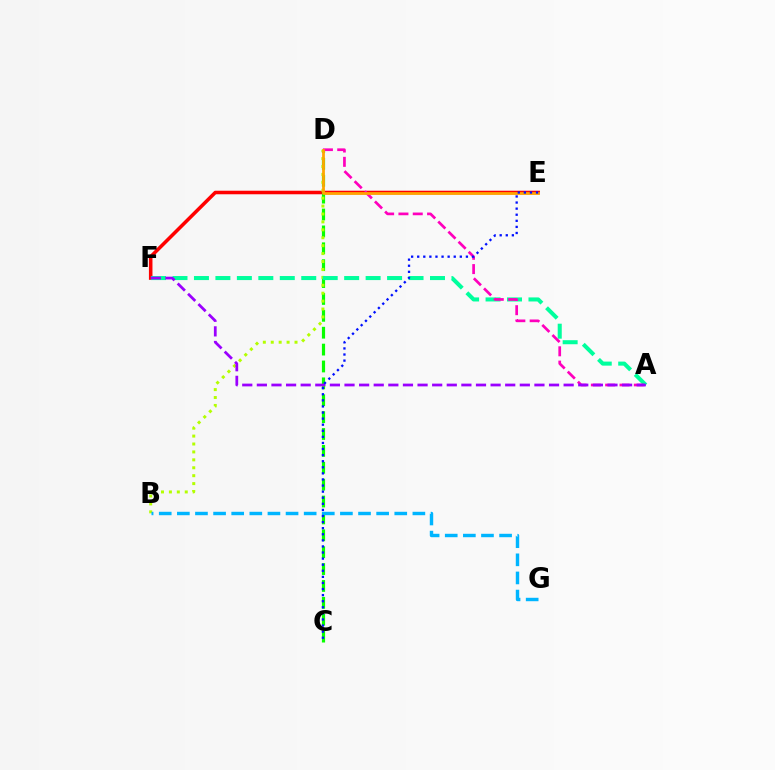{('E', 'F'): [{'color': '#ff0000', 'line_style': 'solid', 'thickness': 2.55}], ('C', 'D'): [{'color': '#08ff00', 'line_style': 'dashed', 'thickness': 2.29}], ('B', 'D'): [{'color': '#b3ff00', 'line_style': 'dotted', 'thickness': 2.15}], ('A', 'F'): [{'color': '#00ff9d', 'line_style': 'dashed', 'thickness': 2.92}, {'color': '#9b00ff', 'line_style': 'dashed', 'thickness': 1.98}], ('A', 'D'): [{'color': '#ff00bd', 'line_style': 'dashed', 'thickness': 1.95}], ('B', 'G'): [{'color': '#00b5ff', 'line_style': 'dashed', 'thickness': 2.46}], ('D', 'E'): [{'color': '#ffa500', 'line_style': 'solid', 'thickness': 1.99}], ('C', 'E'): [{'color': '#0010ff', 'line_style': 'dotted', 'thickness': 1.65}]}